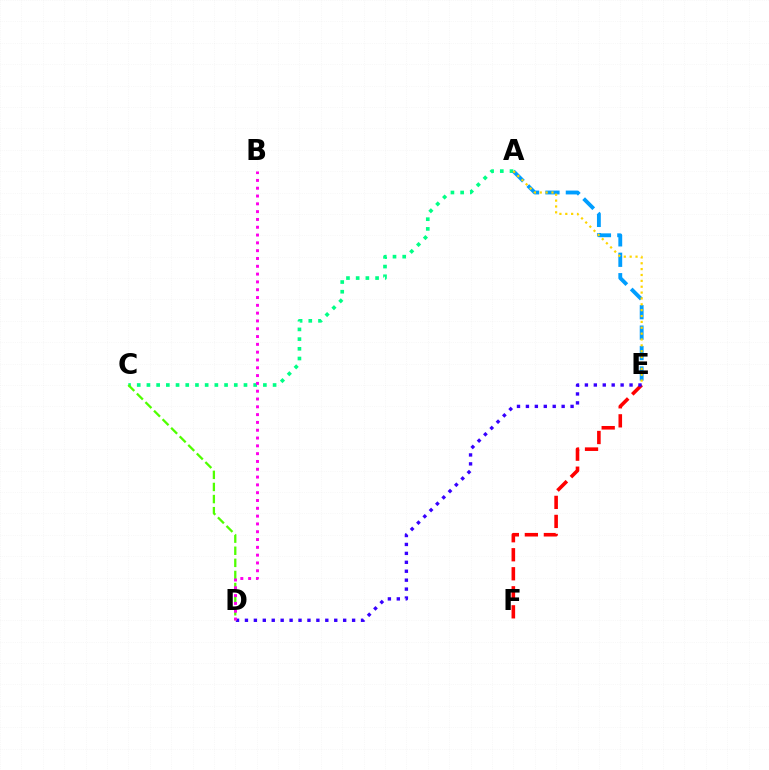{('A', 'C'): [{'color': '#00ff86', 'line_style': 'dotted', 'thickness': 2.64}], ('A', 'E'): [{'color': '#009eff', 'line_style': 'dashed', 'thickness': 2.78}, {'color': '#ffd500', 'line_style': 'dotted', 'thickness': 1.59}], ('E', 'F'): [{'color': '#ff0000', 'line_style': 'dashed', 'thickness': 2.58}], ('D', 'E'): [{'color': '#3700ff', 'line_style': 'dotted', 'thickness': 2.43}], ('C', 'D'): [{'color': '#4fff00', 'line_style': 'dashed', 'thickness': 1.64}], ('B', 'D'): [{'color': '#ff00ed', 'line_style': 'dotted', 'thickness': 2.12}]}